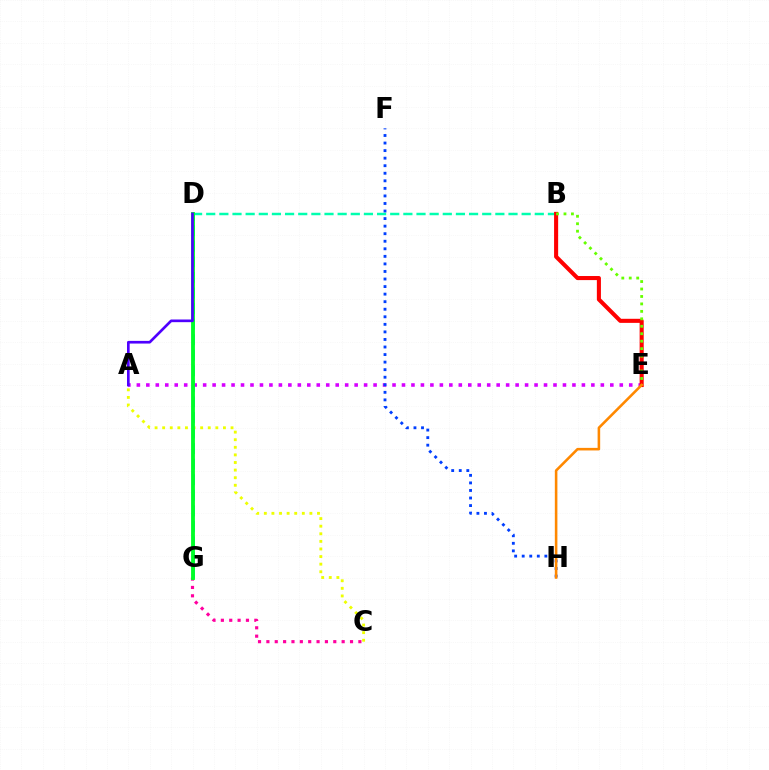{('B', 'D'): [{'color': '#00ffaf', 'line_style': 'dashed', 'thickness': 1.79}], ('D', 'G'): [{'color': '#00c7ff', 'line_style': 'dashed', 'thickness': 2.11}, {'color': '#00ff27', 'line_style': 'solid', 'thickness': 2.77}], ('A', 'E'): [{'color': '#d600ff', 'line_style': 'dotted', 'thickness': 2.57}], ('C', 'G'): [{'color': '#ff00a0', 'line_style': 'dotted', 'thickness': 2.27}], ('F', 'H'): [{'color': '#003fff', 'line_style': 'dotted', 'thickness': 2.05}], ('A', 'C'): [{'color': '#eeff00', 'line_style': 'dotted', 'thickness': 2.06}], ('B', 'E'): [{'color': '#ff0000', 'line_style': 'solid', 'thickness': 2.93}, {'color': '#66ff00', 'line_style': 'dotted', 'thickness': 2.03}], ('A', 'D'): [{'color': '#4f00ff', 'line_style': 'solid', 'thickness': 1.92}], ('E', 'H'): [{'color': '#ff8800', 'line_style': 'solid', 'thickness': 1.86}]}